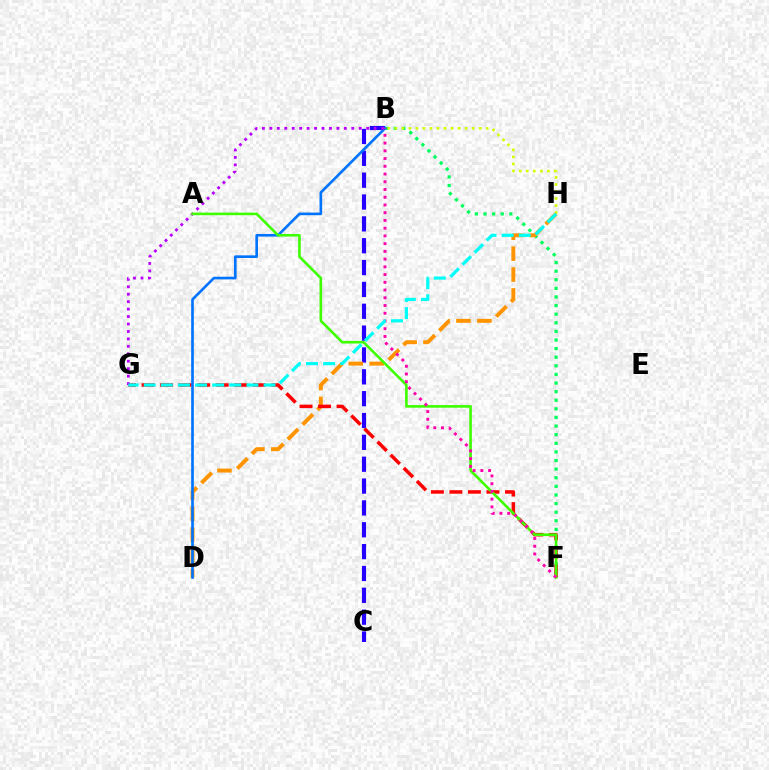{('B', 'C'): [{'color': '#2500ff', 'line_style': 'dashed', 'thickness': 2.97}], ('B', 'F'): [{'color': '#00ff5c', 'line_style': 'dotted', 'thickness': 2.34}, {'color': '#ff00ac', 'line_style': 'dotted', 'thickness': 2.1}], ('B', 'H'): [{'color': '#d1ff00', 'line_style': 'dotted', 'thickness': 1.91}], ('D', 'H'): [{'color': '#ff9400', 'line_style': 'dashed', 'thickness': 2.84}], ('F', 'G'): [{'color': '#ff0000', 'line_style': 'dashed', 'thickness': 2.52}], ('B', 'D'): [{'color': '#0074ff', 'line_style': 'solid', 'thickness': 1.91}], ('B', 'G'): [{'color': '#b900ff', 'line_style': 'dotted', 'thickness': 2.02}], ('A', 'F'): [{'color': '#3dff00', 'line_style': 'solid', 'thickness': 1.88}], ('G', 'H'): [{'color': '#00fff6', 'line_style': 'dashed', 'thickness': 2.33}]}